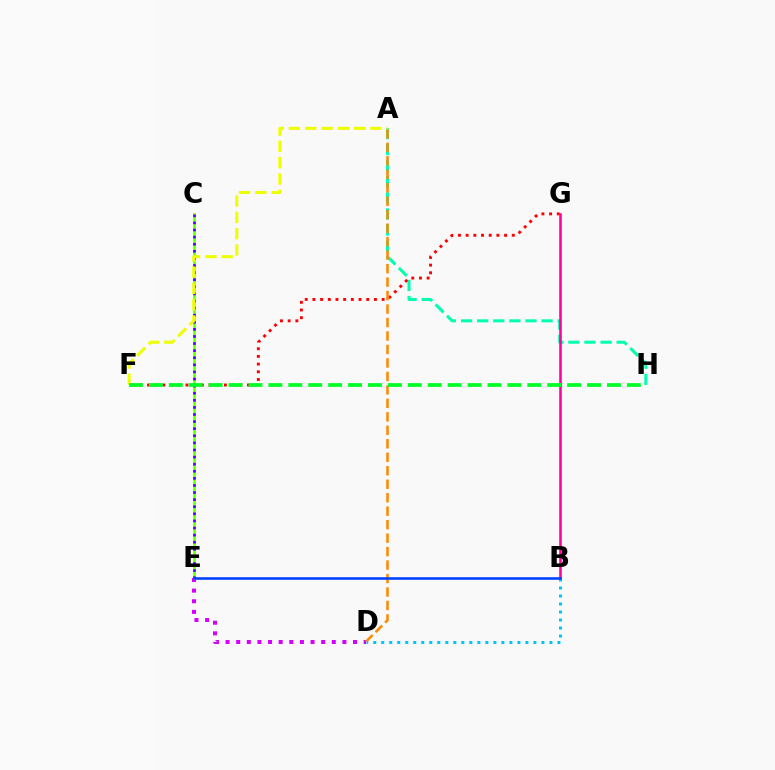{('D', 'E'): [{'color': '#d600ff', 'line_style': 'dotted', 'thickness': 2.89}], ('C', 'E'): [{'color': '#66ff00', 'line_style': 'solid', 'thickness': 1.8}, {'color': '#4f00ff', 'line_style': 'dotted', 'thickness': 1.93}], ('A', 'H'): [{'color': '#00ffaf', 'line_style': 'dashed', 'thickness': 2.19}], ('F', 'G'): [{'color': '#ff0000', 'line_style': 'dotted', 'thickness': 2.09}], ('A', 'D'): [{'color': '#ff8800', 'line_style': 'dashed', 'thickness': 1.83}], ('B', 'G'): [{'color': '#ff00a0', 'line_style': 'solid', 'thickness': 1.84}], ('B', 'D'): [{'color': '#00c7ff', 'line_style': 'dotted', 'thickness': 2.18}], ('A', 'F'): [{'color': '#eeff00', 'line_style': 'dashed', 'thickness': 2.21}], ('B', 'E'): [{'color': '#003fff', 'line_style': 'solid', 'thickness': 1.85}], ('F', 'H'): [{'color': '#00ff27', 'line_style': 'dashed', 'thickness': 2.71}]}